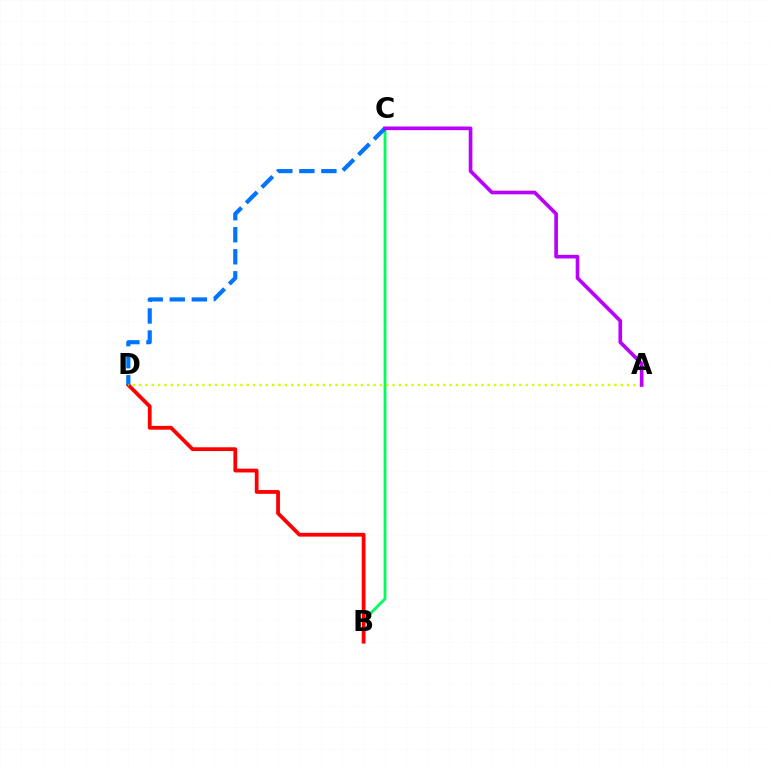{('B', 'C'): [{'color': '#00ff5c', 'line_style': 'solid', 'thickness': 2.03}], ('B', 'D'): [{'color': '#ff0000', 'line_style': 'solid', 'thickness': 2.72}], ('C', 'D'): [{'color': '#0074ff', 'line_style': 'dashed', 'thickness': 2.99}], ('A', 'D'): [{'color': '#d1ff00', 'line_style': 'dotted', 'thickness': 1.72}], ('A', 'C'): [{'color': '#b900ff', 'line_style': 'solid', 'thickness': 2.63}]}